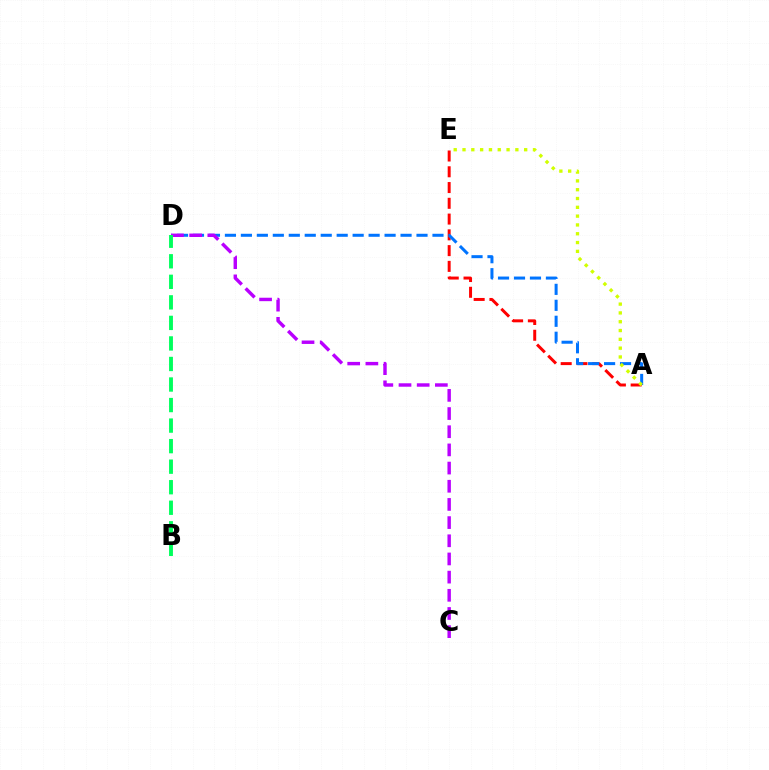{('A', 'E'): [{'color': '#ff0000', 'line_style': 'dashed', 'thickness': 2.14}, {'color': '#d1ff00', 'line_style': 'dotted', 'thickness': 2.39}], ('A', 'D'): [{'color': '#0074ff', 'line_style': 'dashed', 'thickness': 2.17}], ('C', 'D'): [{'color': '#b900ff', 'line_style': 'dashed', 'thickness': 2.47}], ('B', 'D'): [{'color': '#00ff5c', 'line_style': 'dashed', 'thickness': 2.79}]}